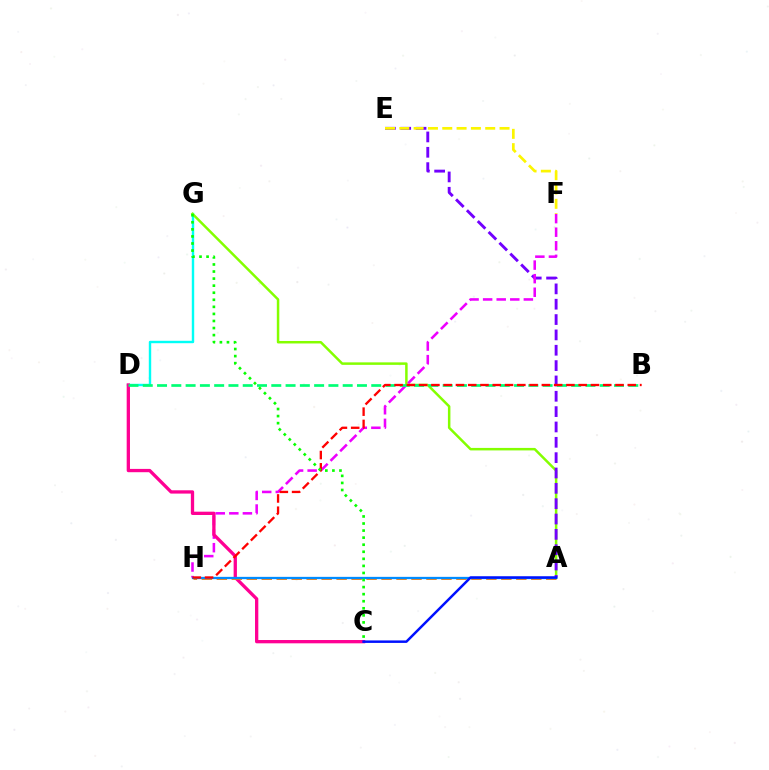{('D', 'G'): [{'color': '#00fff6', 'line_style': 'solid', 'thickness': 1.74}], ('A', 'G'): [{'color': '#84ff00', 'line_style': 'solid', 'thickness': 1.8}], ('A', 'E'): [{'color': '#7200ff', 'line_style': 'dashed', 'thickness': 2.08}], ('F', 'H'): [{'color': '#ee00ff', 'line_style': 'dashed', 'thickness': 1.84}], ('C', 'D'): [{'color': '#ff0094', 'line_style': 'solid', 'thickness': 2.38}], ('A', 'H'): [{'color': '#ff7c00', 'line_style': 'dashed', 'thickness': 2.03}, {'color': '#008cff', 'line_style': 'solid', 'thickness': 1.65}], ('E', 'F'): [{'color': '#fcf500', 'line_style': 'dashed', 'thickness': 1.94}], ('B', 'D'): [{'color': '#00ff74', 'line_style': 'dashed', 'thickness': 1.94}], ('B', 'H'): [{'color': '#ff0000', 'line_style': 'dashed', 'thickness': 1.67}], ('A', 'C'): [{'color': '#0010ff', 'line_style': 'solid', 'thickness': 1.79}], ('C', 'G'): [{'color': '#08ff00', 'line_style': 'dotted', 'thickness': 1.92}]}